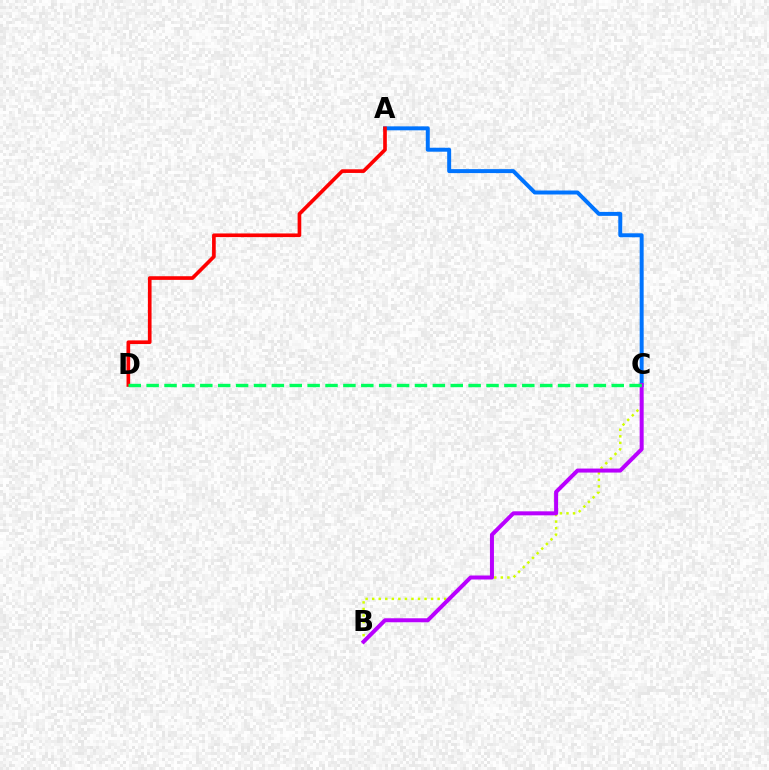{('B', 'C'): [{'color': '#d1ff00', 'line_style': 'dotted', 'thickness': 1.78}, {'color': '#b900ff', 'line_style': 'solid', 'thickness': 2.88}], ('A', 'C'): [{'color': '#0074ff', 'line_style': 'solid', 'thickness': 2.85}], ('A', 'D'): [{'color': '#ff0000', 'line_style': 'solid', 'thickness': 2.64}], ('C', 'D'): [{'color': '#00ff5c', 'line_style': 'dashed', 'thickness': 2.43}]}